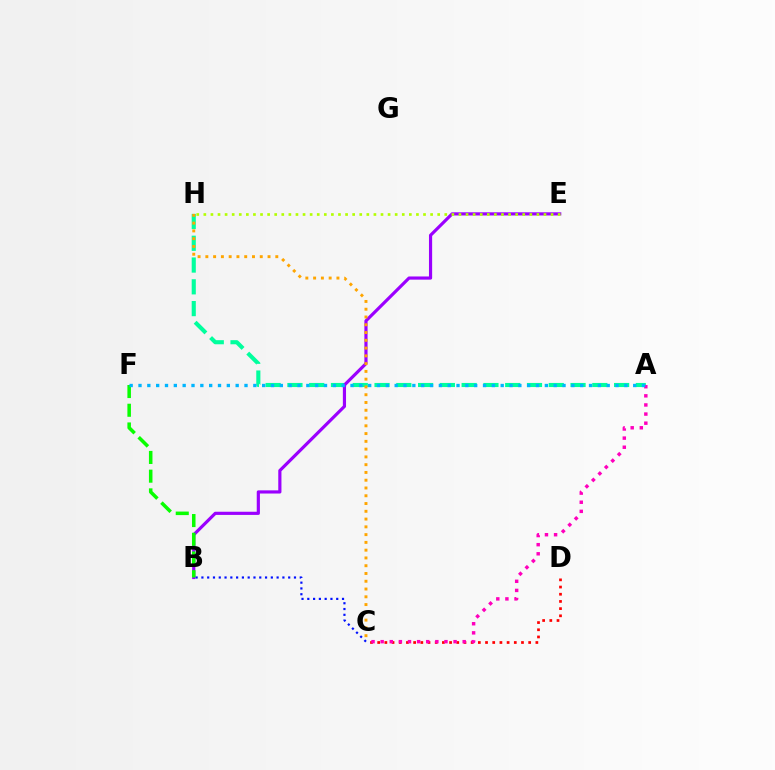{('A', 'H'): [{'color': '#00ff9d', 'line_style': 'dashed', 'thickness': 2.96}], ('B', 'E'): [{'color': '#9b00ff', 'line_style': 'solid', 'thickness': 2.28}], ('C', 'H'): [{'color': '#ffa500', 'line_style': 'dotted', 'thickness': 2.11}], ('C', 'D'): [{'color': '#ff0000', 'line_style': 'dotted', 'thickness': 1.95}], ('E', 'H'): [{'color': '#b3ff00', 'line_style': 'dotted', 'thickness': 1.93}], ('B', 'F'): [{'color': '#08ff00', 'line_style': 'dashed', 'thickness': 2.54}], ('B', 'C'): [{'color': '#0010ff', 'line_style': 'dotted', 'thickness': 1.57}], ('A', 'C'): [{'color': '#ff00bd', 'line_style': 'dotted', 'thickness': 2.48}], ('A', 'F'): [{'color': '#00b5ff', 'line_style': 'dotted', 'thickness': 2.4}]}